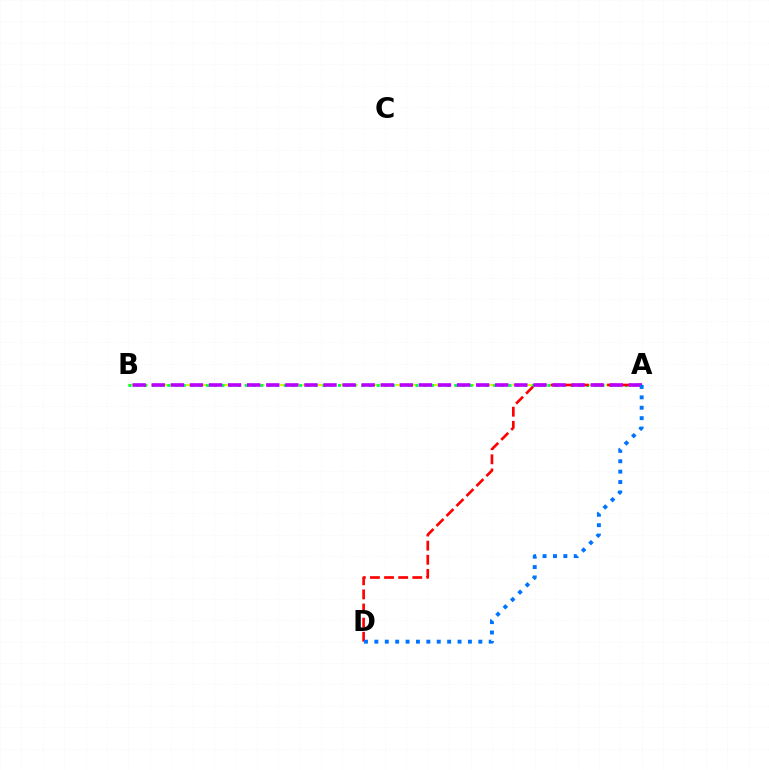{('A', 'B'): [{'color': '#d1ff00', 'line_style': 'dashed', 'thickness': 1.58}, {'color': '#00ff5c', 'line_style': 'dotted', 'thickness': 2.11}, {'color': '#b900ff', 'line_style': 'dashed', 'thickness': 2.59}], ('A', 'D'): [{'color': '#ff0000', 'line_style': 'dashed', 'thickness': 1.92}, {'color': '#0074ff', 'line_style': 'dotted', 'thickness': 2.82}]}